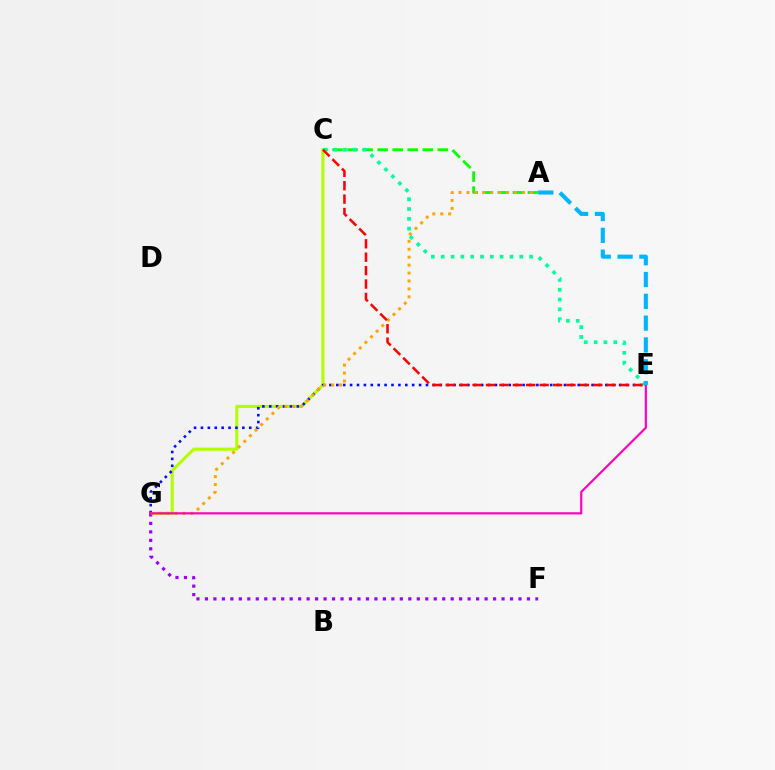{('C', 'G'): [{'color': '#b3ff00', 'line_style': 'solid', 'thickness': 2.25}], ('E', 'G'): [{'color': '#0010ff', 'line_style': 'dotted', 'thickness': 1.87}, {'color': '#ff00bd', 'line_style': 'solid', 'thickness': 1.57}], ('A', 'C'): [{'color': '#08ff00', 'line_style': 'dashed', 'thickness': 2.04}], ('F', 'G'): [{'color': '#9b00ff', 'line_style': 'dotted', 'thickness': 2.3}], ('C', 'E'): [{'color': '#00ff9d', 'line_style': 'dotted', 'thickness': 2.67}, {'color': '#ff0000', 'line_style': 'dashed', 'thickness': 1.82}], ('A', 'G'): [{'color': '#ffa500', 'line_style': 'dotted', 'thickness': 2.15}], ('A', 'E'): [{'color': '#00b5ff', 'line_style': 'dashed', 'thickness': 2.96}]}